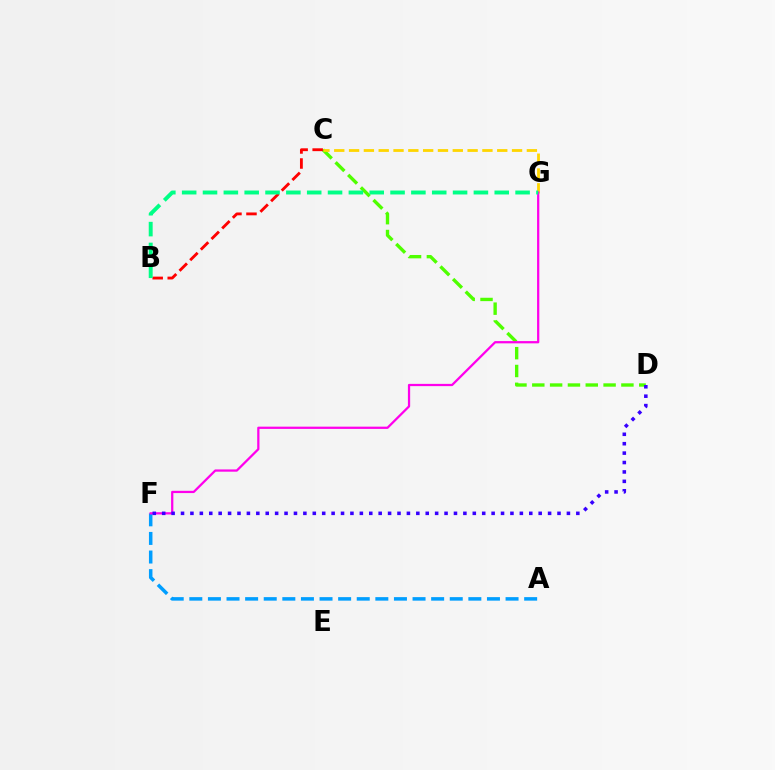{('A', 'F'): [{'color': '#009eff', 'line_style': 'dashed', 'thickness': 2.53}], ('C', 'D'): [{'color': '#4fff00', 'line_style': 'dashed', 'thickness': 2.42}], ('C', 'G'): [{'color': '#ffd500', 'line_style': 'dashed', 'thickness': 2.01}], ('F', 'G'): [{'color': '#ff00ed', 'line_style': 'solid', 'thickness': 1.62}], ('D', 'F'): [{'color': '#3700ff', 'line_style': 'dotted', 'thickness': 2.56}], ('B', 'C'): [{'color': '#ff0000', 'line_style': 'dashed', 'thickness': 2.04}], ('B', 'G'): [{'color': '#00ff86', 'line_style': 'dashed', 'thickness': 2.83}]}